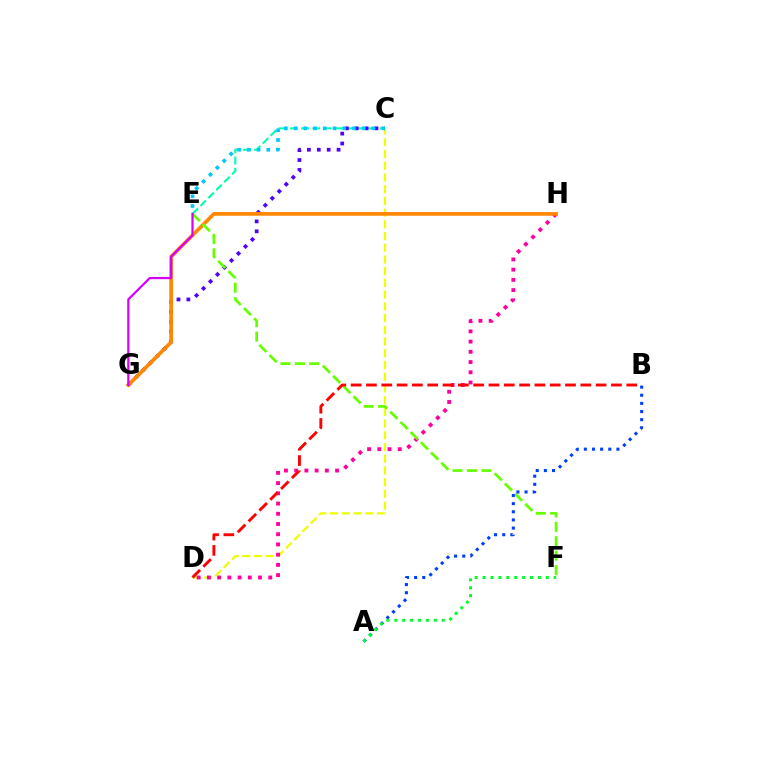{('C', 'D'): [{'color': '#eeff00', 'line_style': 'dashed', 'thickness': 1.59}], ('C', 'E'): [{'color': '#00ffaf', 'line_style': 'dashed', 'thickness': 1.52}, {'color': '#00c7ff', 'line_style': 'dotted', 'thickness': 2.64}], ('C', 'G'): [{'color': '#4f00ff', 'line_style': 'dotted', 'thickness': 2.69}], ('D', 'H'): [{'color': '#ff00a0', 'line_style': 'dotted', 'thickness': 2.78}], ('G', 'H'): [{'color': '#ff8800', 'line_style': 'solid', 'thickness': 2.66}], ('E', 'F'): [{'color': '#66ff00', 'line_style': 'dashed', 'thickness': 1.96}], ('E', 'G'): [{'color': '#d600ff', 'line_style': 'solid', 'thickness': 1.61}], ('A', 'B'): [{'color': '#003fff', 'line_style': 'dotted', 'thickness': 2.21}], ('B', 'D'): [{'color': '#ff0000', 'line_style': 'dashed', 'thickness': 2.08}], ('A', 'F'): [{'color': '#00ff27', 'line_style': 'dotted', 'thickness': 2.15}]}